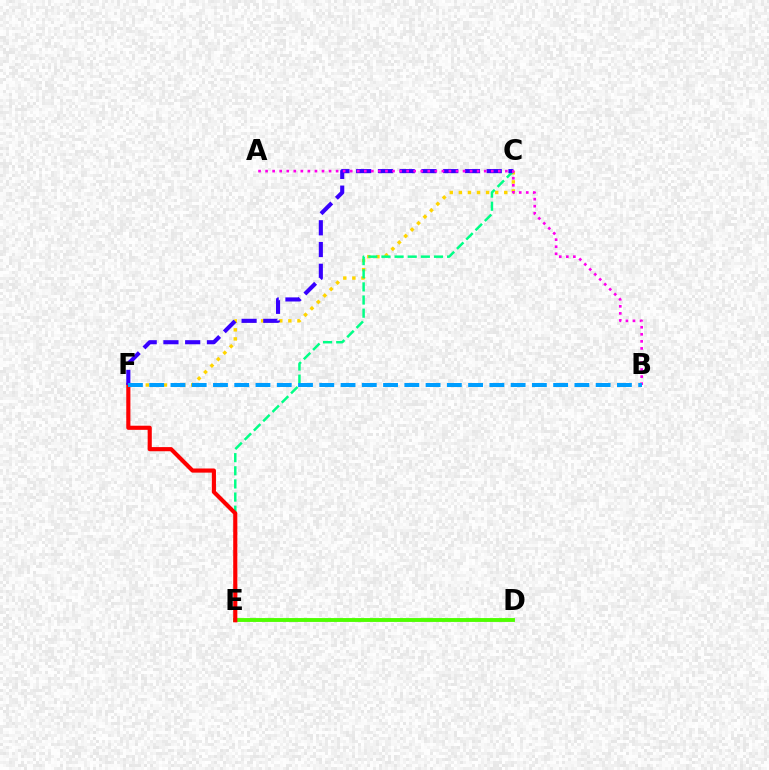{('C', 'F'): [{'color': '#ffd500', 'line_style': 'dotted', 'thickness': 2.47}, {'color': '#3700ff', 'line_style': 'dashed', 'thickness': 2.96}], ('D', 'E'): [{'color': '#4fff00', 'line_style': 'solid', 'thickness': 2.79}], ('C', 'E'): [{'color': '#00ff86', 'line_style': 'dashed', 'thickness': 1.78}], ('E', 'F'): [{'color': '#ff0000', 'line_style': 'solid', 'thickness': 2.98}], ('A', 'B'): [{'color': '#ff00ed', 'line_style': 'dotted', 'thickness': 1.92}], ('B', 'F'): [{'color': '#009eff', 'line_style': 'dashed', 'thickness': 2.89}]}